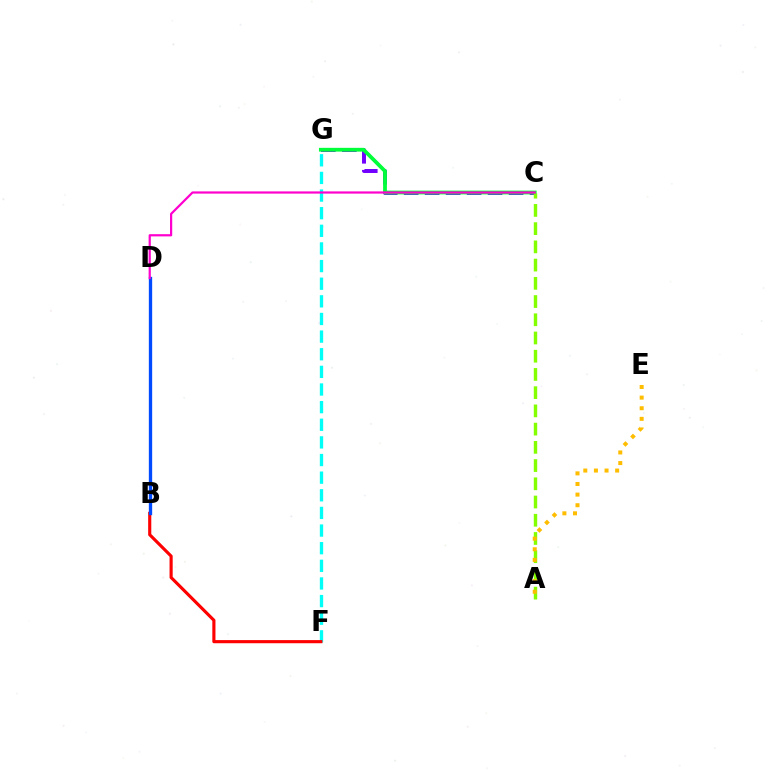{('C', 'G'): [{'color': '#7200ff', 'line_style': 'dashed', 'thickness': 2.85}, {'color': '#00ff39', 'line_style': 'solid', 'thickness': 2.72}], ('A', 'C'): [{'color': '#84ff00', 'line_style': 'dashed', 'thickness': 2.48}], ('A', 'E'): [{'color': '#ffbd00', 'line_style': 'dotted', 'thickness': 2.88}], ('F', 'G'): [{'color': '#00fff6', 'line_style': 'dashed', 'thickness': 2.4}], ('B', 'F'): [{'color': '#ff0000', 'line_style': 'solid', 'thickness': 2.26}], ('B', 'D'): [{'color': '#004bff', 'line_style': 'solid', 'thickness': 2.4}], ('C', 'D'): [{'color': '#ff00cf', 'line_style': 'solid', 'thickness': 1.59}]}